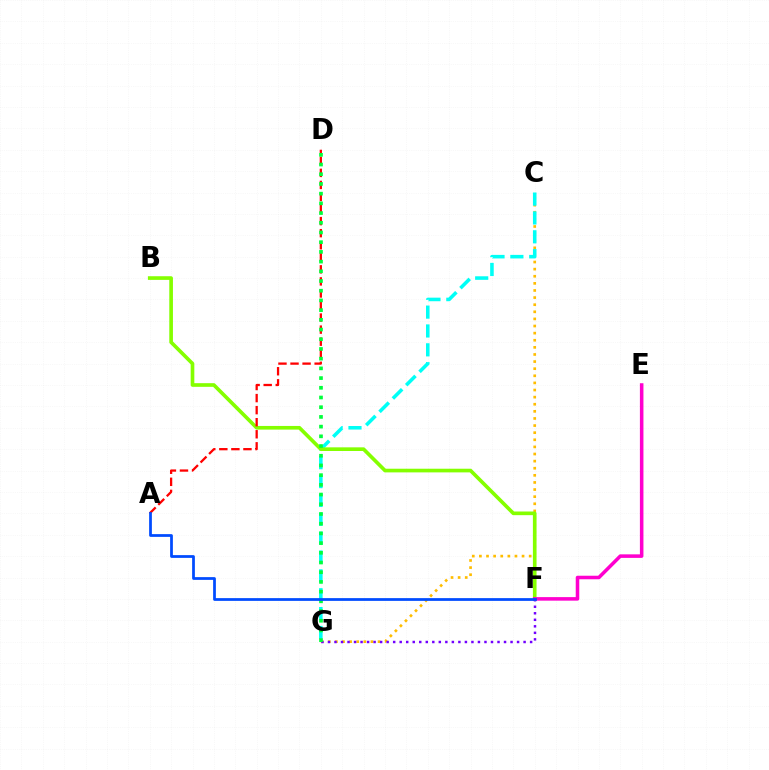{('C', 'G'): [{'color': '#ffbd00', 'line_style': 'dotted', 'thickness': 1.93}, {'color': '#00fff6', 'line_style': 'dashed', 'thickness': 2.56}], ('F', 'G'): [{'color': '#7200ff', 'line_style': 'dotted', 'thickness': 1.77}], ('B', 'F'): [{'color': '#84ff00', 'line_style': 'solid', 'thickness': 2.63}], ('A', 'D'): [{'color': '#ff0000', 'line_style': 'dashed', 'thickness': 1.64}], ('E', 'F'): [{'color': '#ff00cf', 'line_style': 'solid', 'thickness': 2.55}], ('D', 'G'): [{'color': '#00ff39', 'line_style': 'dotted', 'thickness': 2.64}], ('A', 'F'): [{'color': '#004bff', 'line_style': 'solid', 'thickness': 1.98}]}